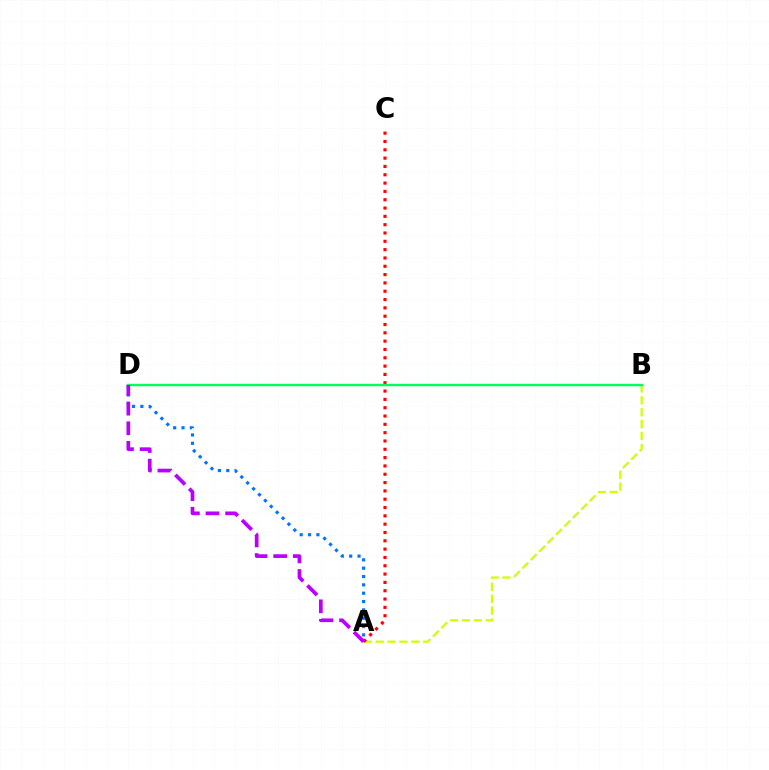{('A', 'B'): [{'color': '#d1ff00', 'line_style': 'dashed', 'thickness': 1.62}], ('A', 'C'): [{'color': '#ff0000', 'line_style': 'dotted', 'thickness': 2.26}], ('B', 'D'): [{'color': '#00ff5c', 'line_style': 'solid', 'thickness': 1.75}], ('A', 'D'): [{'color': '#0074ff', 'line_style': 'dotted', 'thickness': 2.26}, {'color': '#b900ff', 'line_style': 'dashed', 'thickness': 2.66}]}